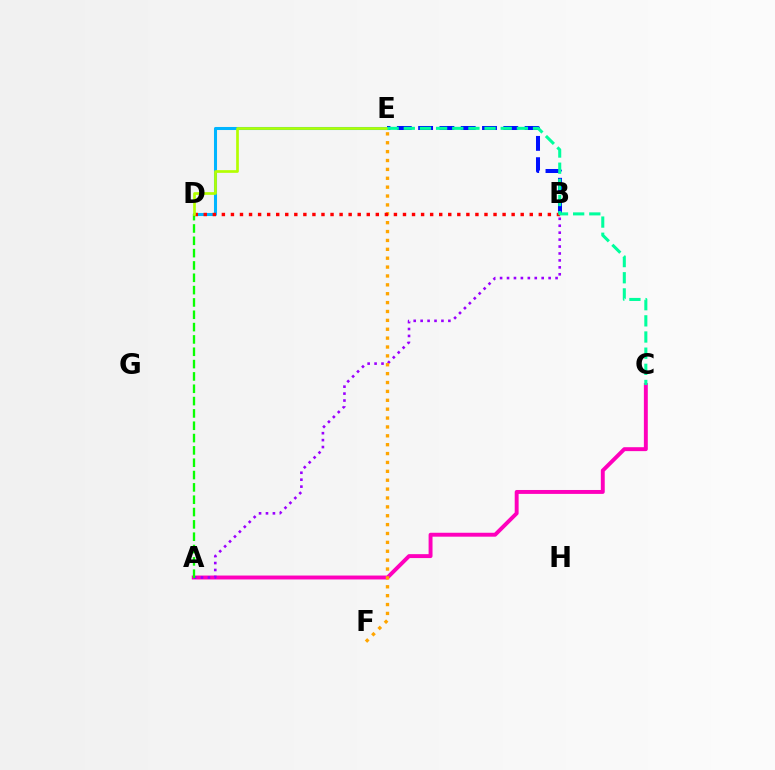{('A', 'C'): [{'color': '#ff00bd', 'line_style': 'solid', 'thickness': 2.82}], ('D', 'E'): [{'color': '#00b5ff', 'line_style': 'solid', 'thickness': 2.2}, {'color': '#b3ff00', 'line_style': 'solid', 'thickness': 1.94}], ('B', 'E'): [{'color': '#0010ff', 'line_style': 'dashed', 'thickness': 2.89}], ('A', 'B'): [{'color': '#9b00ff', 'line_style': 'dotted', 'thickness': 1.88}], ('A', 'D'): [{'color': '#08ff00', 'line_style': 'dashed', 'thickness': 1.67}], ('E', 'F'): [{'color': '#ffa500', 'line_style': 'dotted', 'thickness': 2.41}], ('B', 'D'): [{'color': '#ff0000', 'line_style': 'dotted', 'thickness': 2.46}], ('C', 'E'): [{'color': '#00ff9d', 'line_style': 'dashed', 'thickness': 2.19}]}